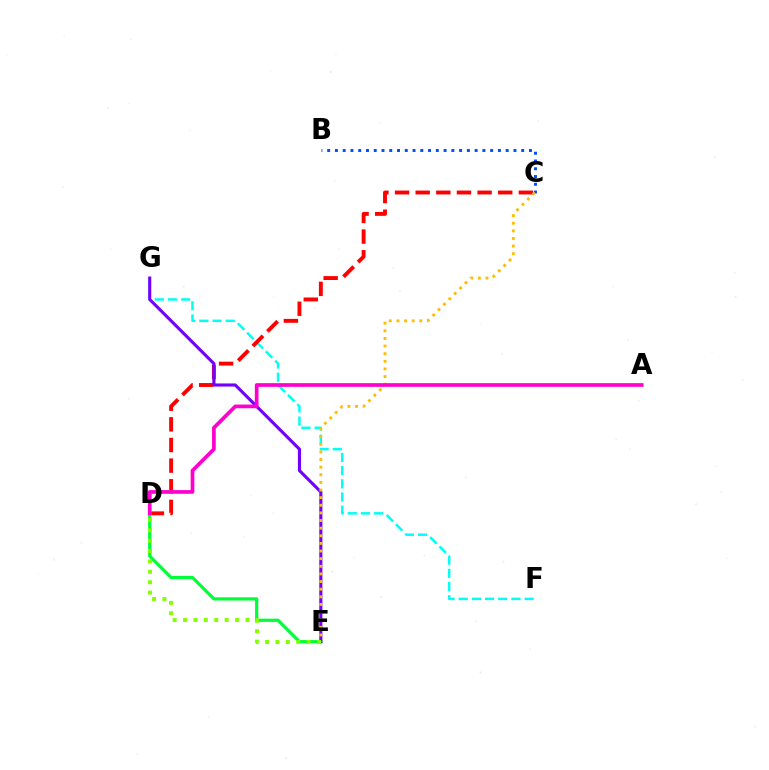{('F', 'G'): [{'color': '#00fff6', 'line_style': 'dashed', 'thickness': 1.79}], ('C', 'D'): [{'color': '#ff0000', 'line_style': 'dashed', 'thickness': 2.8}], ('D', 'E'): [{'color': '#00ff39', 'line_style': 'solid', 'thickness': 2.32}, {'color': '#84ff00', 'line_style': 'dotted', 'thickness': 2.83}], ('E', 'G'): [{'color': '#7200ff', 'line_style': 'solid', 'thickness': 2.23}], ('B', 'C'): [{'color': '#004bff', 'line_style': 'dotted', 'thickness': 2.11}], ('C', 'E'): [{'color': '#ffbd00', 'line_style': 'dotted', 'thickness': 2.07}], ('A', 'D'): [{'color': '#ff00cf', 'line_style': 'solid', 'thickness': 2.66}]}